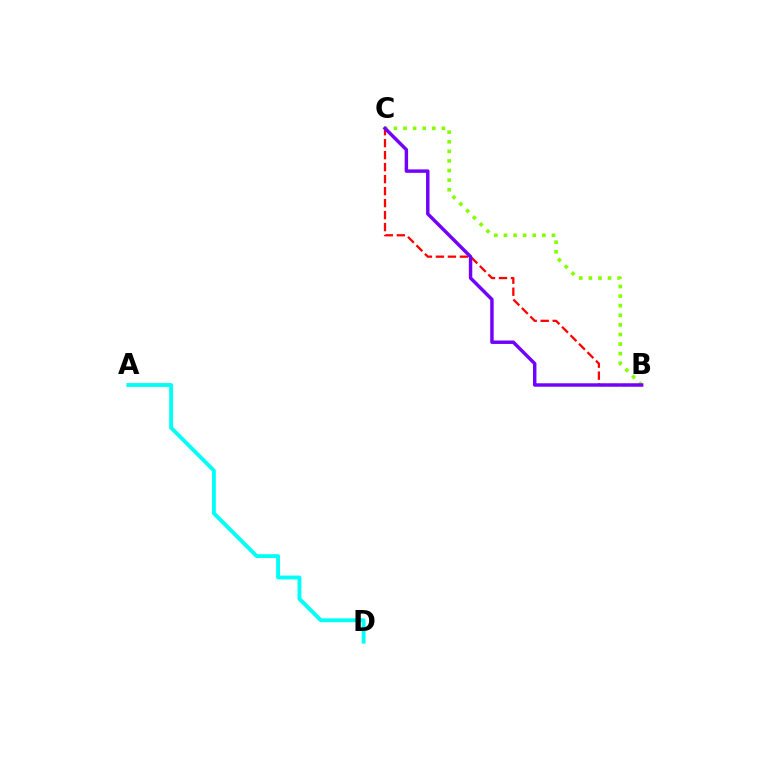{('B', 'C'): [{'color': '#ff0000', 'line_style': 'dashed', 'thickness': 1.63}, {'color': '#84ff00', 'line_style': 'dotted', 'thickness': 2.61}, {'color': '#7200ff', 'line_style': 'solid', 'thickness': 2.47}], ('A', 'D'): [{'color': '#00fff6', 'line_style': 'solid', 'thickness': 2.78}]}